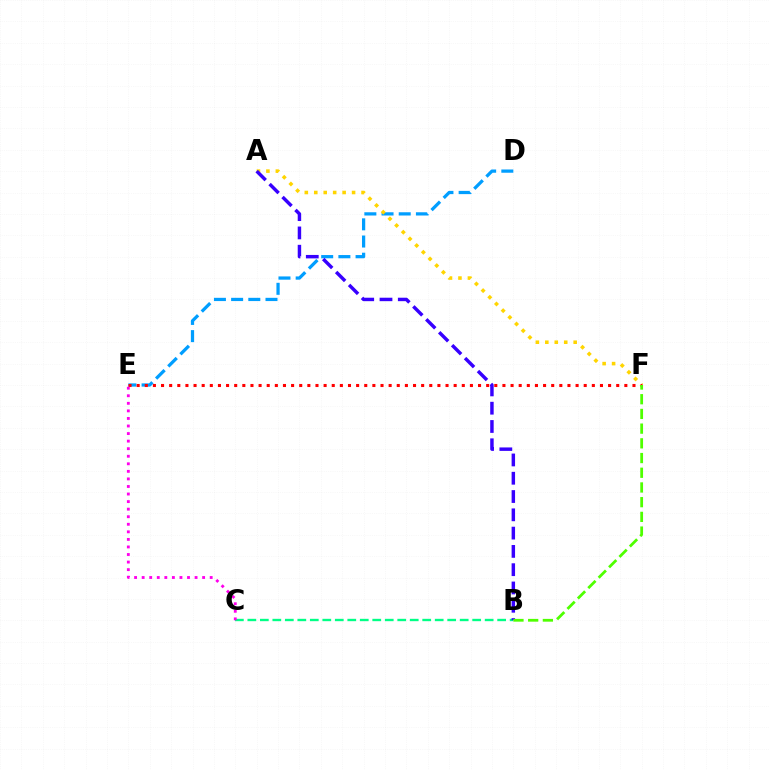{('D', 'E'): [{'color': '#009eff', 'line_style': 'dashed', 'thickness': 2.34}], ('A', 'F'): [{'color': '#ffd500', 'line_style': 'dotted', 'thickness': 2.57}], ('B', 'C'): [{'color': '#00ff86', 'line_style': 'dashed', 'thickness': 1.7}], ('E', 'F'): [{'color': '#ff0000', 'line_style': 'dotted', 'thickness': 2.21}], ('A', 'B'): [{'color': '#3700ff', 'line_style': 'dashed', 'thickness': 2.48}], ('C', 'E'): [{'color': '#ff00ed', 'line_style': 'dotted', 'thickness': 2.05}], ('B', 'F'): [{'color': '#4fff00', 'line_style': 'dashed', 'thickness': 2.0}]}